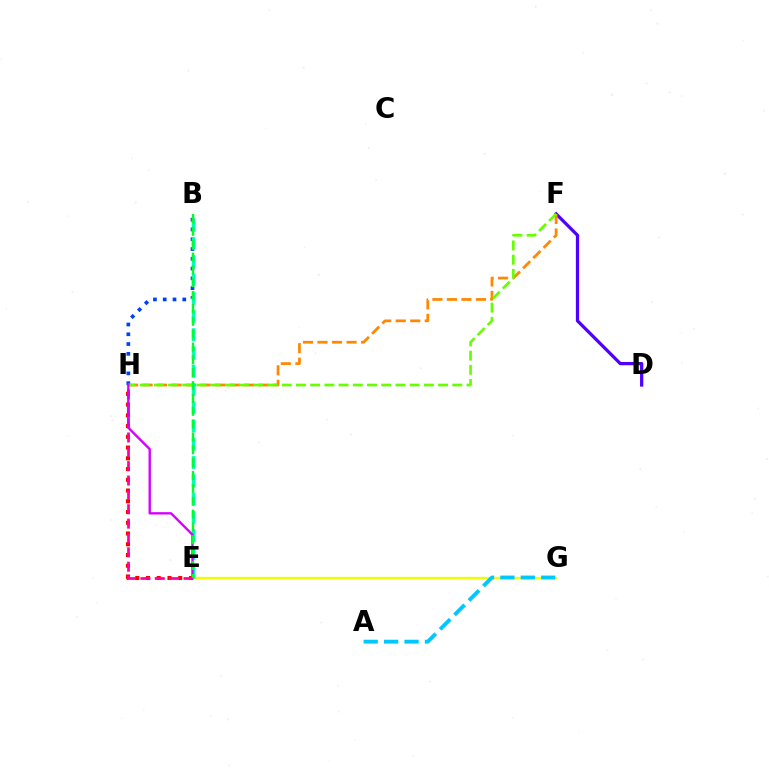{('B', 'H'): [{'color': '#003fff', 'line_style': 'dotted', 'thickness': 2.66}], ('D', 'F'): [{'color': '#4f00ff', 'line_style': 'solid', 'thickness': 2.34}], ('E', 'G'): [{'color': '#eeff00', 'line_style': 'solid', 'thickness': 1.68}], ('F', 'H'): [{'color': '#ff8800', 'line_style': 'dashed', 'thickness': 1.97}, {'color': '#66ff00', 'line_style': 'dashed', 'thickness': 1.93}], ('E', 'H'): [{'color': '#ff0000', 'line_style': 'dotted', 'thickness': 2.92}, {'color': '#ff00a0', 'line_style': 'dashed', 'thickness': 1.95}, {'color': '#d600ff', 'line_style': 'solid', 'thickness': 1.7}], ('B', 'E'): [{'color': '#00ffaf', 'line_style': 'dashed', 'thickness': 2.48}, {'color': '#00ff27', 'line_style': 'dashed', 'thickness': 1.75}], ('A', 'G'): [{'color': '#00c7ff', 'line_style': 'dashed', 'thickness': 2.77}]}